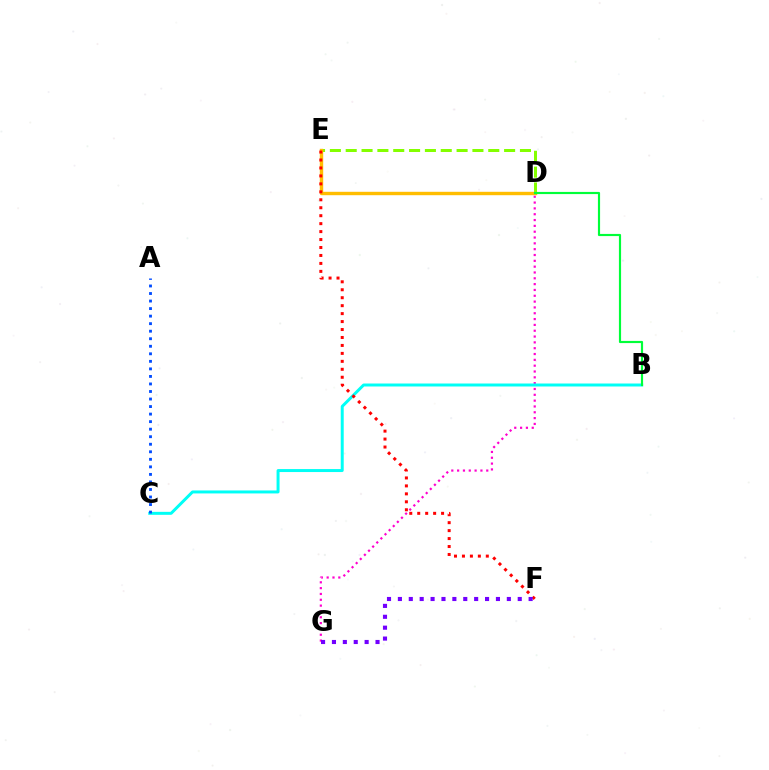{('D', 'E'): [{'color': '#84ff00', 'line_style': 'dashed', 'thickness': 2.15}, {'color': '#ffbd00', 'line_style': 'solid', 'thickness': 2.44}], ('D', 'G'): [{'color': '#ff00cf', 'line_style': 'dotted', 'thickness': 1.58}], ('B', 'C'): [{'color': '#00fff6', 'line_style': 'solid', 'thickness': 2.14}], ('A', 'C'): [{'color': '#004bff', 'line_style': 'dotted', 'thickness': 2.05}], ('B', 'D'): [{'color': '#00ff39', 'line_style': 'solid', 'thickness': 1.56}], ('E', 'F'): [{'color': '#ff0000', 'line_style': 'dotted', 'thickness': 2.16}], ('F', 'G'): [{'color': '#7200ff', 'line_style': 'dotted', 'thickness': 2.96}]}